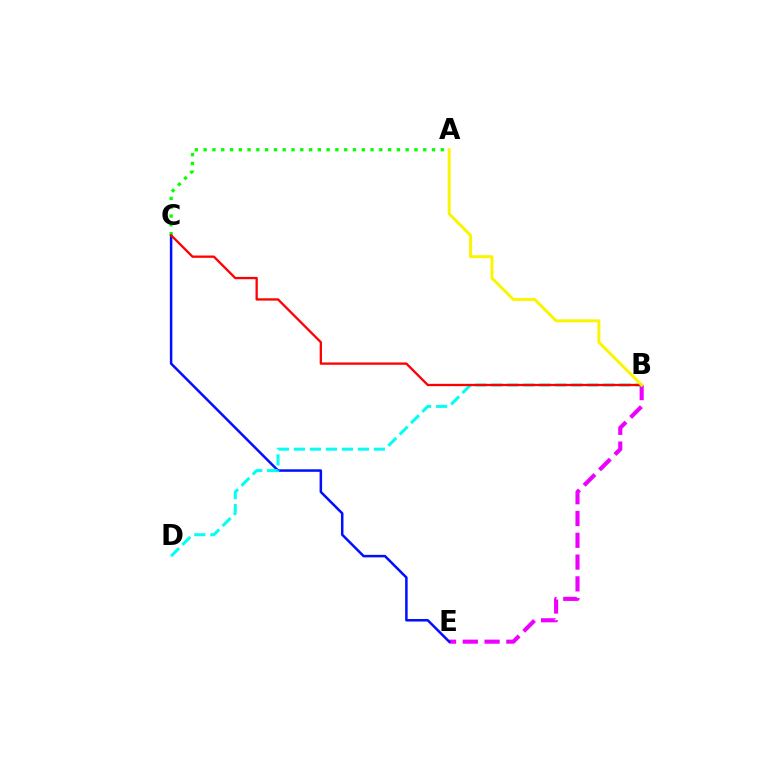{('B', 'E'): [{'color': '#ee00ff', 'line_style': 'dashed', 'thickness': 2.96}], ('C', 'E'): [{'color': '#0010ff', 'line_style': 'solid', 'thickness': 1.8}], ('A', 'C'): [{'color': '#08ff00', 'line_style': 'dotted', 'thickness': 2.39}], ('B', 'D'): [{'color': '#00fff6', 'line_style': 'dashed', 'thickness': 2.17}], ('B', 'C'): [{'color': '#ff0000', 'line_style': 'solid', 'thickness': 1.66}], ('A', 'B'): [{'color': '#fcf500', 'line_style': 'solid', 'thickness': 2.14}]}